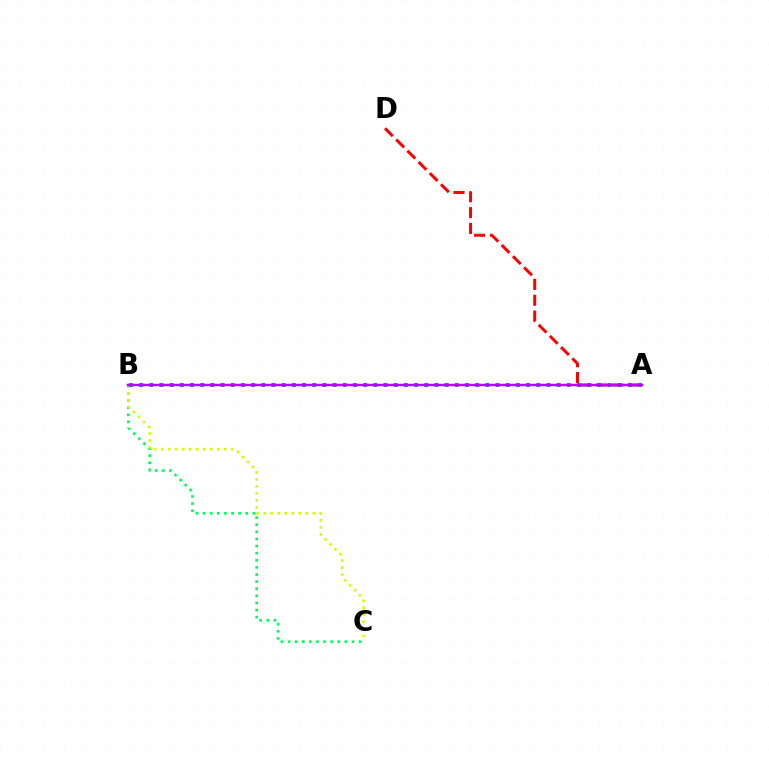{('B', 'C'): [{'color': '#00ff5c', 'line_style': 'dotted', 'thickness': 1.93}, {'color': '#d1ff00', 'line_style': 'dotted', 'thickness': 1.9}], ('A', 'D'): [{'color': '#ff0000', 'line_style': 'dashed', 'thickness': 2.15}], ('A', 'B'): [{'color': '#0074ff', 'line_style': 'dotted', 'thickness': 2.77}, {'color': '#b900ff', 'line_style': 'solid', 'thickness': 1.78}]}